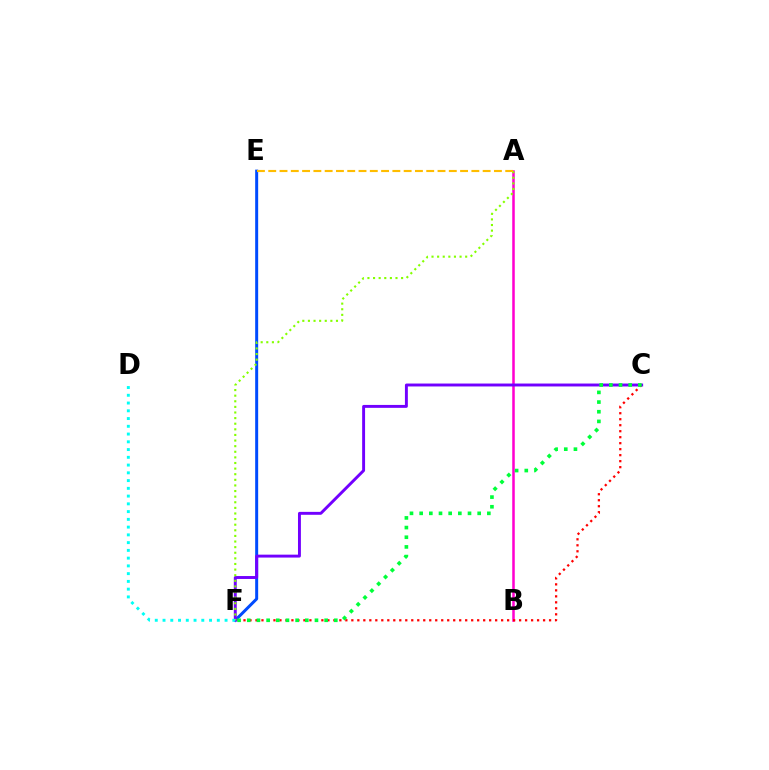{('A', 'B'): [{'color': '#ff00cf', 'line_style': 'solid', 'thickness': 1.82}], ('E', 'F'): [{'color': '#004bff', 'line_style': 'solid', 'thickness': 2.15}], ('C', 'F'): [{'color': '#ff0000', 'line_style': 'dotted', 'thickness': 1.63}, {'color': '#7200ff', 'line_style': 'solid', 'thickness': 2.1}, {'color': '#00ff39', 'line_style': 'dotted', 'thickness': 2.63}], ('A', 'F'): [{'color': '#84ff00', 'line_style': 'dotted', 'thickness': 1.52}], ('D', 'F'): [{'color': '#00fff6', 'line_style': 'dotted', 'thickness': 2.11}], ('A', 'E'): [{'color': '#ffbd00', 'line_style': 'dashed', 'thickness': 1.53}]}